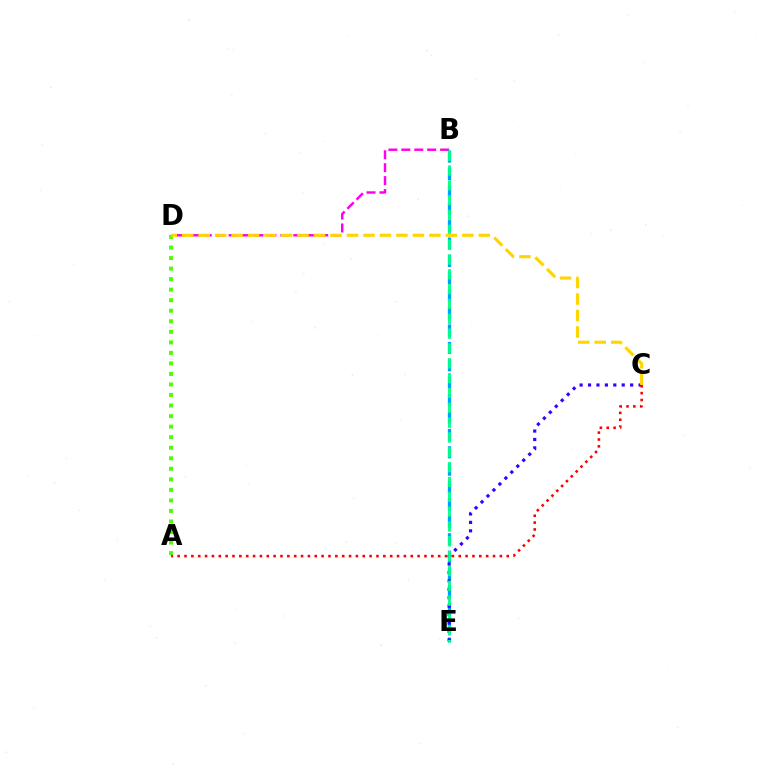{('B', 'D'): [{'color': '#ff00ed', 'line_style': 'dashed', 'thickness': 1.76}], ('B', 'E'): [{'color': '#009eff', 'line_style': 'dashed', 'thickness': 2.36}, {'color': '#00ff86', 'line_style': 'dashed', 'thickness': 2.01}], ('C', 'E'): [{'color': '#3700ff', 'line_style': 'dotted', 'thickness': 2.29}], ('A', 'D'): [{'color': '#4fff00', 'line_style': 'dotted', 'thickness': 2.86}], ('A', 'C'): [{'color': '#ff0000', 'line_style': 'dotted', 'thickness': 1.86}], ('C', 'D'): [{'color': '#ffd500', 'line_style': 'dashed', 'thickness': 2.24}]}